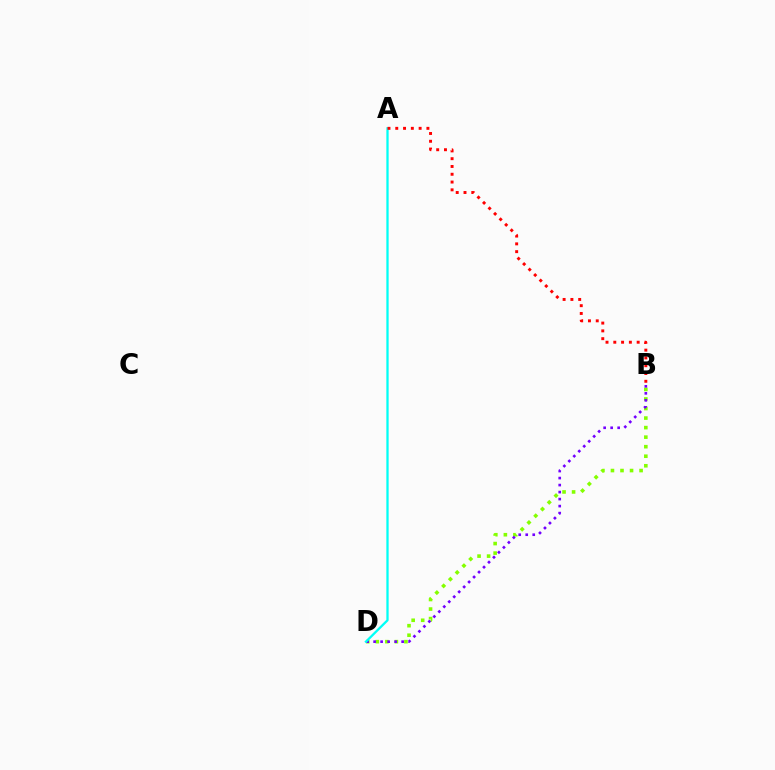{('B', 'D'): [{'color': '#84ff00', 'line_style': 'dotted', 'thickness': 2.59}, {'color': '#7200ff', 'line_style': 'dotted', 'thickness': 1.9}], ('A', 'D'): [{'color': '#00fff6', 'line_style': 'solid', 'thickness': 1.64}], ('A', 'B'): [{'color': '#ff0000', 'line_style': 'dotted', 'thickness': 2.12}]}